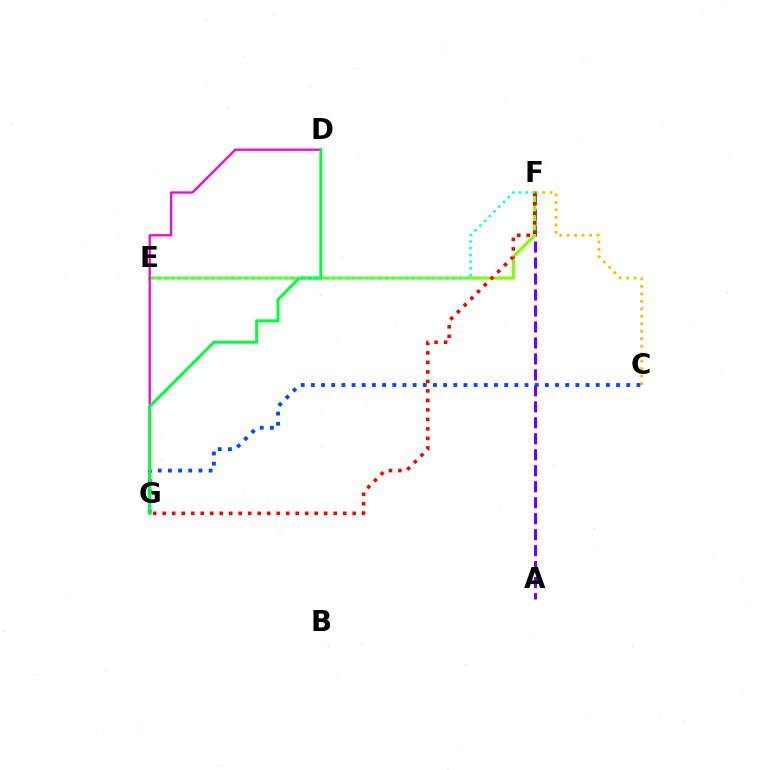{('A', 'F'): [{'color': '#7200ff', 'line_style': 'dashed', 'thickness': 2.17}], ('E', 'F'): [{'color': '#84ff00', 'line_style': 'solid', 'thickness': 2.3}, {'color': '#00fff6', 'line_style': 'dotted', 'thickness': 1.82}], ('D', 'G'): [{'color': '#ff00cf', 'line_style': 'solid', 'thickness': 1.62}, {'color': '#00ff39', 'line_style': 'solid', 'thickness': 2.14}], ('C', 'F'): [{'color': '#ffbd00', 'line_style': 'dotted', 'thickness': 2.03}], ('C', 'G'): [{'color': '#004bff', 'line_style': 'dotted', 'thickness': 2.76}], ('F', 'G'): [{'color': '#ff0000', 'line_style': 'dotted', 'thickness': 2.58}]}